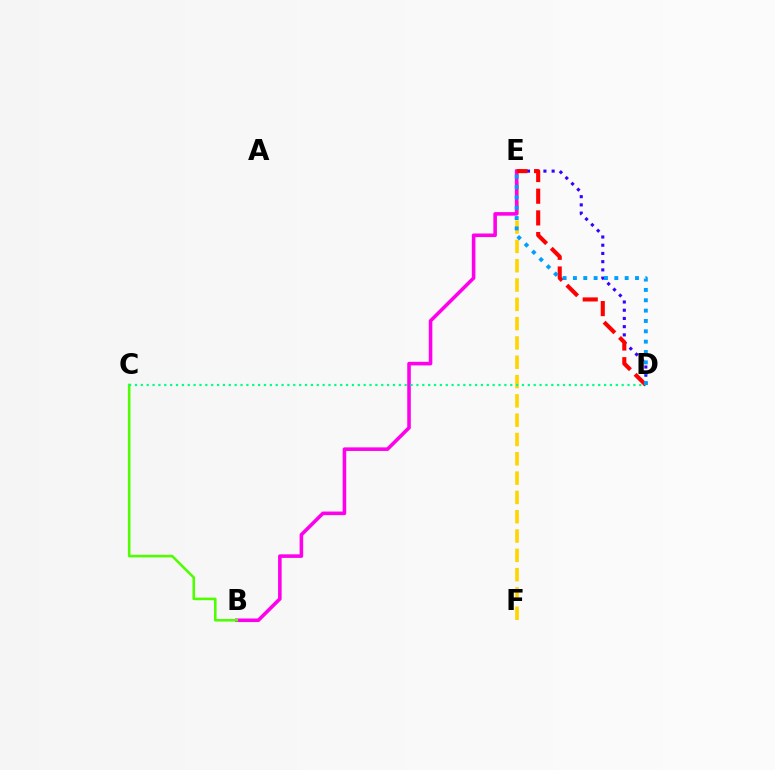{('E', 'F'): [{'color': '#ffd500', 'line_style': 'dashed', 'thickness': 2.62}], ('B', 'E'): [{'color': '#ff00ed', 'line_style': 'solid', 'thickness': 2.57}], ('B', 'C'): [{'color': '#4fff00', 'line_style': 'solid', 'thickness': 1.86}], ('D', 'E'): [{'color': '#3700ff', 'line_style': 'dotted', 'thickness': 2.23}, {'color': '#ff0000', 'line_style': 'dashed', 'thickness': 2.95}, {'color': '#009eff', 'line_style': 'dotted', 'thickness': 2.81}], ('C', 'D'): [{'color': '#00ff86', 'line_style': 'dotted', 'thickness': 1.59}]}